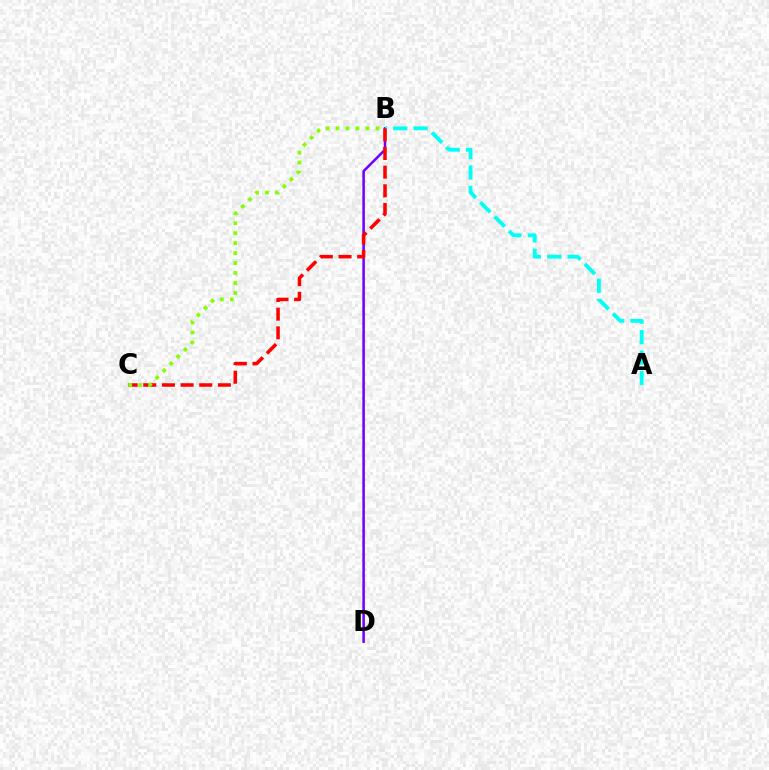{('B', 'D'): [{'color': '#7200ff', 'line_style': 'solid', 'thickness': 1.83}], ('A', 'B'): [{'color': '#00fff6', 'line_style': 'dashed', 'thickness': 2.77}], ('B', 'C'): [{'color': '#ff0000', 'line_style': 'dashed', 'thickness': 2.53}, {'color': '#84ff00', 'line_style': 'dotted', 'thickness': 2.71}]}